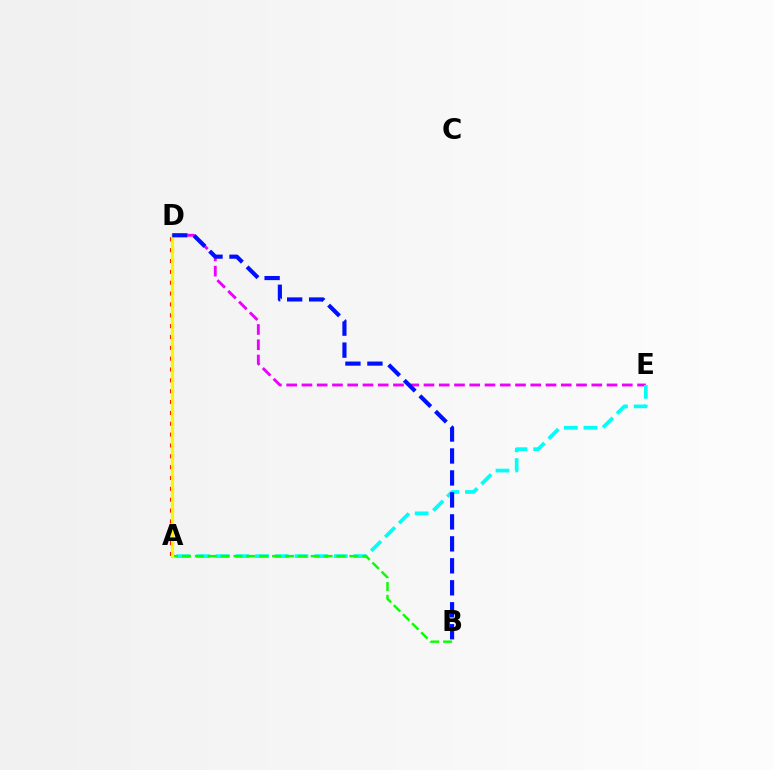{('A', 'D'): [{'color': '#ff0000', 'line_style': 'dotted', 'thickness': 2.95}, {'color': '#fcf500', 'line_style': 'solid', 'thickness': 2.32}], ('D', 'E'): [{'color': '#ee00ff', 'line_style': 'dashed', 'thickness': 2.07}], ('A', 'E'): [{'color': '#00fff6', 'line_style': 'dashed', 'thickness': 2.67}], ('A', 'B'): [{'color': '#08ff00', 'line_style': 'dashed', 'thickness': 1.75}], ('B', 'D'): [{'color': '#0010ff', 'line_style': 'dashed', 'thickness': 2.98}]}